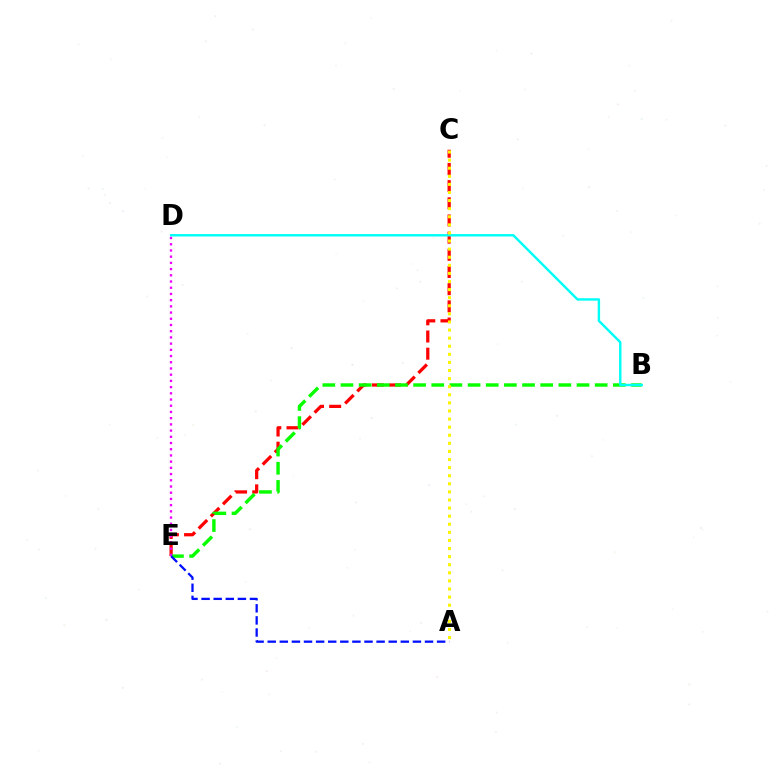{('C', 'E'): [{'color': '#ff0000', 'line_style': 'dashed', 'thickness': 2.33}], ('B', 'E'): [{'color': '#08ff00', 'line_style': 'dashed', 'thickness': 2.47}], ('B', 'D'): [{'color': '#00fff6', 'line_style': 'solid', 'thickness': 1.74}], ('D', 'E'): [{'color': '#ee00ff', 'line_style': 'dotted', 'thickness': 1.69}], ('A', 'C'): [{'color': '#fcf500', 'line_style': 'dotted', 'thickness': 2.2}], ('A', 'E'): [{'color': '#0010ff', 'line_style': 'dashed', 'thickness': 1.64}]}